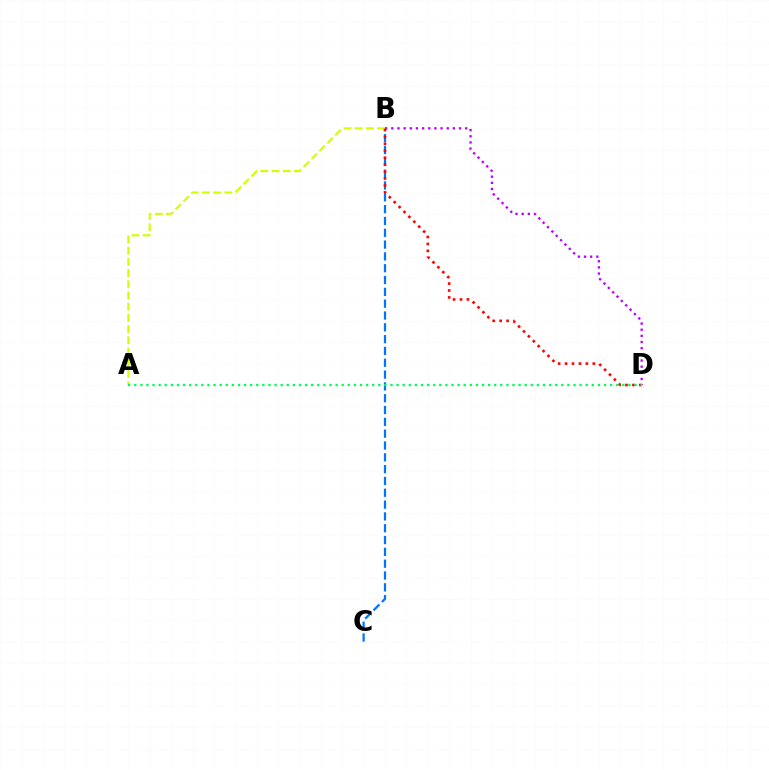{('B', 'C'): [{'color': '#0074ff', 'line_style': 'dashed', 'thickness': 1.61}], ('A', 'B'): [{'color': '#d1ff00', 'line_style': 'dashed', 'thickness': 1.52}], ('B', 'D'): [{'color': '#b900ff', 'line_style': 'dotted', 'thickness': 1.67}, {'color': '#ff0000', 'line_style': 'dotted', 'thickness': 1.88}], ('A', 'D'): [{'color': '#00ff5c', 'line_style': 'dotted', 'thickness': 1.66}]}